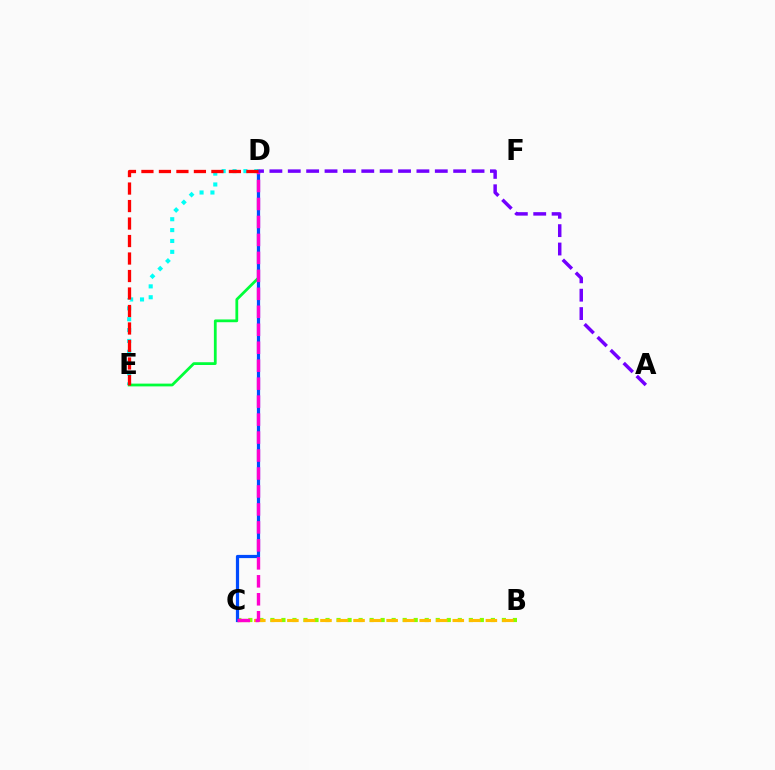{('D', 'E'): [{'color': '#00fff6', 'line_style': 'dotted', 'thickness': 2.95}, {'color': '#00ff39', 'line_style': 'solid', 'thickness': 2.0}, {'color': '#ff0000', 'line_style': 'dashed', 'thickness': 2.38}], ('B', 'C'): [{'color': '#84ff00', 'line_style': 'dotted', 'thickness': 2.99}, {'color': '#ffbd00', 'line_style': 'dashed', 'thickness': 2.25}], ('C', 'D'): [{'color': '#004bff', 'line_style': 'solid', 'thickness': 2.31}, {'color': '#ff00cf', 'line_style': 'dashed', 'thickness': 2.44}], ('A', 'D'): [{'color': '#7200ff', 'line_style': 'dashed', 'thickness': 2.5}]}